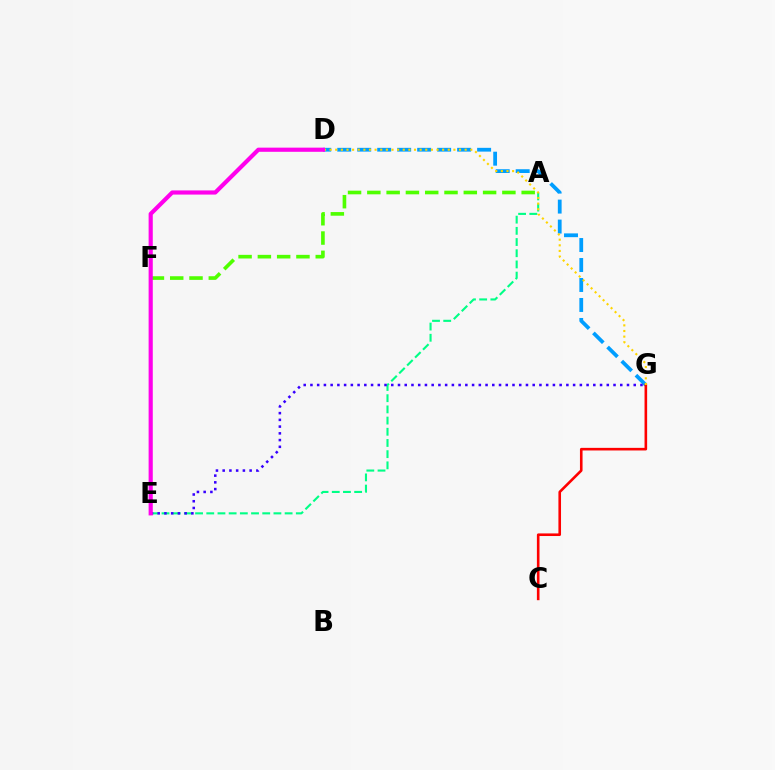{('D', 'G'): [{'color': '#009eff', 'line_style': 'dashed', 'thickness': 2.71}, {'color': '#ffd500', 'line_style': 'dotted', 'thickness': 1.53}], ('A', 'E'): [{'color': '#00ff86', 'line_style': 'dashed', 'thickness': 1.52}], ('C', 'G'): [{'color': '#ff0000', 'line_style': 'solid', 'thickness': 1.88}], ('A', 'F'): [{'color': '#4fff00', 'line_style': 'dashed', 'thickness': 2.62}], ('E', 'G'): [{'color': '#3700ff', 'line_style': 'dotted', 'thickness': 1.83}], ('D', 'E'): [{'color': '#ff00ed', 'line_style': 'solid', 'thickness': 2.99}]}